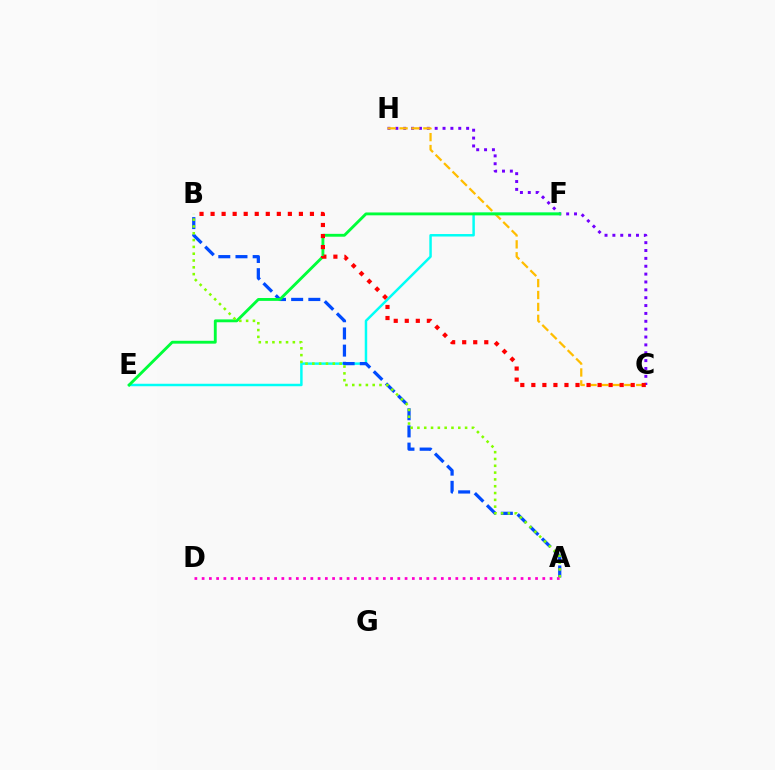{('C', 'H'): [{'color': '#7200ff', 'line_style': 'dotted', 'thickness': 2.14}, {'color': '#ffbd00', 'line_style': 'dashed', 'thickness': 1.62}], ('E', 'F'): [{'color': '#00fff6', 'line_style': 'solid', 'thickness': 1.78}, {'color': '#00ff39', 'line_style': 'solid', 'thickness': 2.06}], ('A', 'B'): [{'color': '#004bff', 'line_style': 'dashed', 'thickness': 2.33}, {'color': '#84ff00', 'line_style': 'dotted', 'thickness': 1.85}], ('B', 'C'): [{'color': '#ff0000', 'line_style': 'dotted', 'thickness': 3.0}], ('A', 'D'): [{'color': '#ff00cf', 'line_style': 'dotted', 'thickness': 1.97}]}